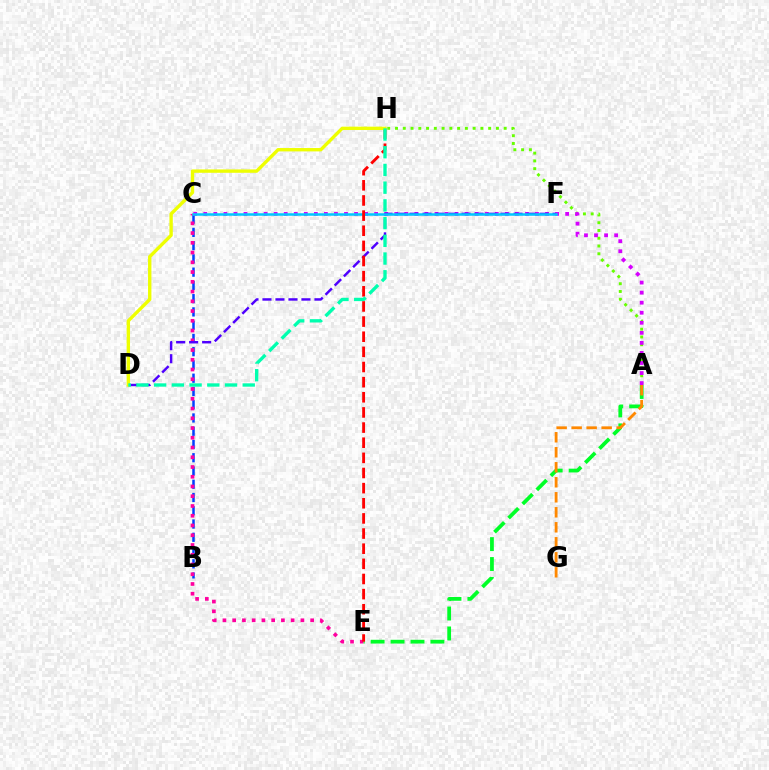{('B', 'C'): [{'color': '#003fff', 'line_style': 'dashed', 'thickness': 1.8}], ('C', 'E'): [{'color': '#ff00a0', 'line_style': 'dotted', 'thickness': 2.65}], ('A', 'H'): [{'color': '#66ff00', 'line_style': 'dotted', 'thickness': 2.11}], ('A', 'C'): [{'color': '#d600ff', 'line_style': 'dotted', 'thickness': 2.73}], ('D', 'F'): [{'color': '#4f00ff', 'line_style': 'dashed', 'thickness': 1.77}], ('C', 'F'): [{'color': '#00c7ff', 'line_style': 'solid', 'thickness': 1.81}], ('A', 'E'): [{'color': '#00ff27', 'line_style': 'dashed', 'thickness': 2.71}], ('E', 'H'): [{'color': '#ff0000', 'line_style': 'dashed', 'thickness': 2.06}], ('D', 'H'): [{'color': '#eeff00', 'line_style': 'solid', 'thickness': 2.42}, {'color': '#00ffaf', 'line_style': 'dashed', 'thickness': 2.41}], ('A', 'G'): [{'color': '#ff8800', 'line_style': 'dashed', 'thickness': 2.04}]}